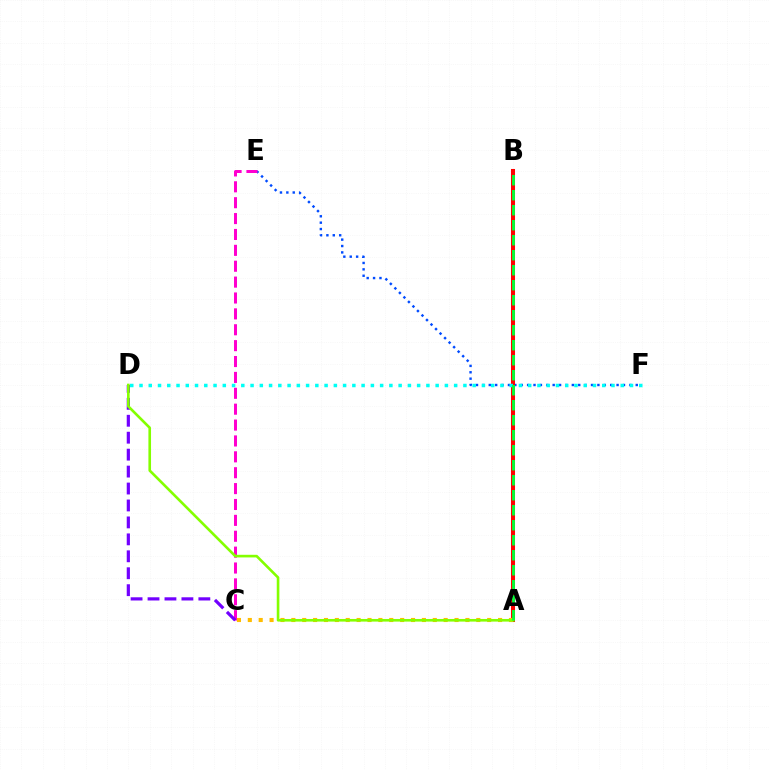{('E', 'F'): [{'color': '#004bff', 'line_style': 'dotted', 'thickness': 1.74}], ('C', 'E'): [{'color': '#ff00cf', 'line_style': 'dashed', 'thickness': 2.16}], ('A', 'B'): [{'color': '#ff0000', 'line_style': 'solid', 'thickness': 2.91}, {'color': '#00ff39', 'line_style': 'dashed', 'thickness': 2.04}], ('C', 'D'): [{'color': '#7200ff', 'line_style': 'dashed', 'thickness': 2.3}], ('A', 'C'): [{'color': '#ffbd00', 'line_style': 'dotted', 'thickness': 2.96}], ('D', 'F'): [{'color': '#00fff6', 'line_style': 'dotted', 'thickness': 2.51}], ('A', 'D'): [{'color': '#84ff00', 'line_style': 'solid', 'thickness': 1.89}]}